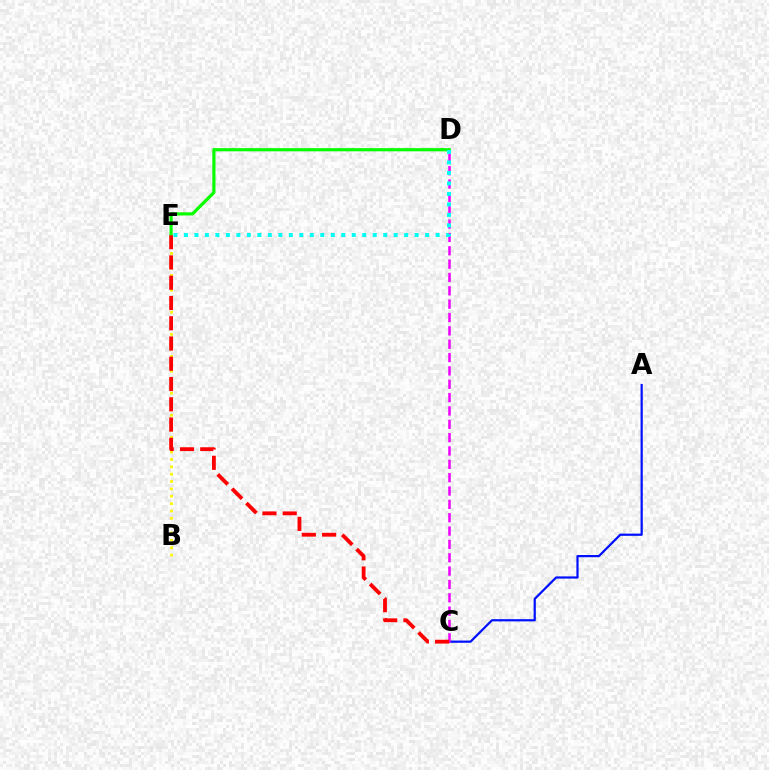{('A', 'C'): [{'color': '#0010ff', 'line_style': 'solid', 'thickness': 1.6}], ('B', 'E'): [{'color': '#fcf500', 'line_style': 'dotted', 'thickness': 2.0}], ('C', 'D'): [{'color': '#ee00ff', 'line_style': 'dashed', 'thickness': 1.81}], ('D', 'E'): [{'color': '#08ff00', 'line_style': 'solid', 'thickness': 2.31}, {'color': '#00fff6', 'line_style': 'dotted', 'thickness': 2.85}], ('C', 'E'): [{'color': '#ff0000', 'line_style': 'dashed', 'thickness': 2.75}]}